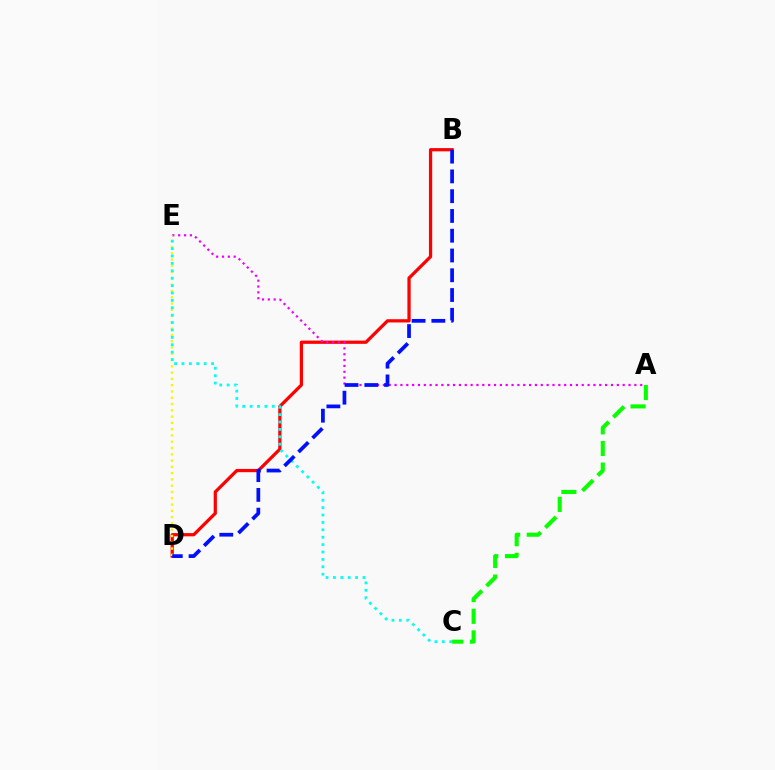{('A', 'C'): [{'color': '#08ff00', 'line_style': 'dashed', 'thickness': 2.94}], ('B', 'D'): [{'color': '#ff0000', 'line_style': 'solid', 'thickness': 2.33}, {'color': '#0010ff', 'line_style': 'dashed', 'thickness': 2.69}], ('A', 'E'): [{'color': '#ee00ff', 'line_style': 'dotted', 'thickness': 1.59}], ('D', 'E'): [{'color': '#fcf500', 'line_style': 'dotted', 'thickness': 1.71}], ('C', 'E'): [{'color': '#00fff6', 'line_style': 'dotted', 'thickness': 2.01}]}